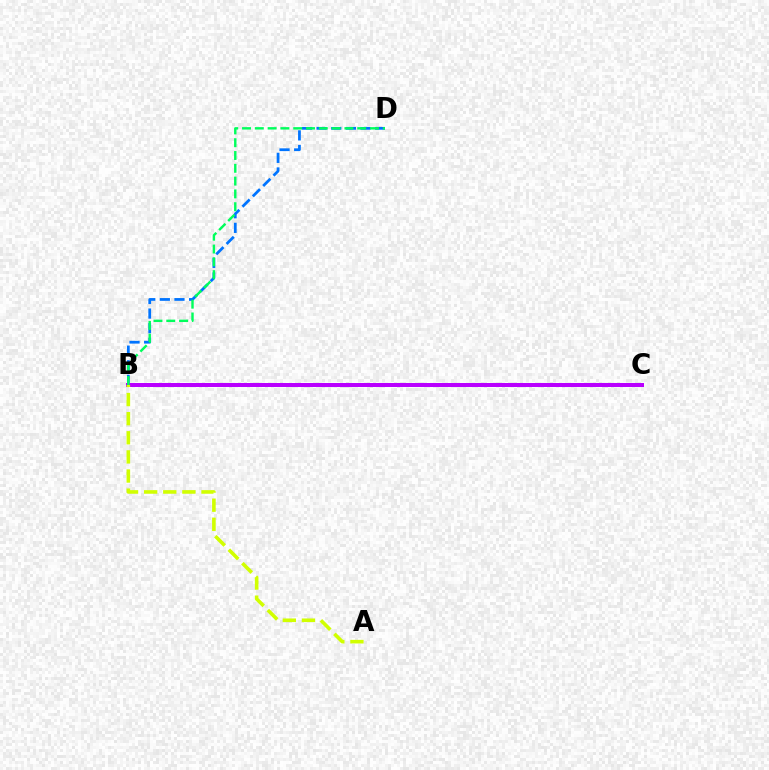{('B', 'D'): [{'color': '#0074ff', 'line_style': 'dashed', 'thickness': 1.99}, {'color': '#00ff5c', 'line_style': 'dashed', 'thickness': 1.74}], ('B', 'C'): [{'color': '#ff0000', 'line_style': 'solid', 'thickness': 1.92}, {'color': '#b900ff', 'line_style': 'solid', 'thickness': 2.88}], ('A', 'B'): [{'color': '#d1ff00', 'line_style': 'dashed', 'thickness': 2.6}]}